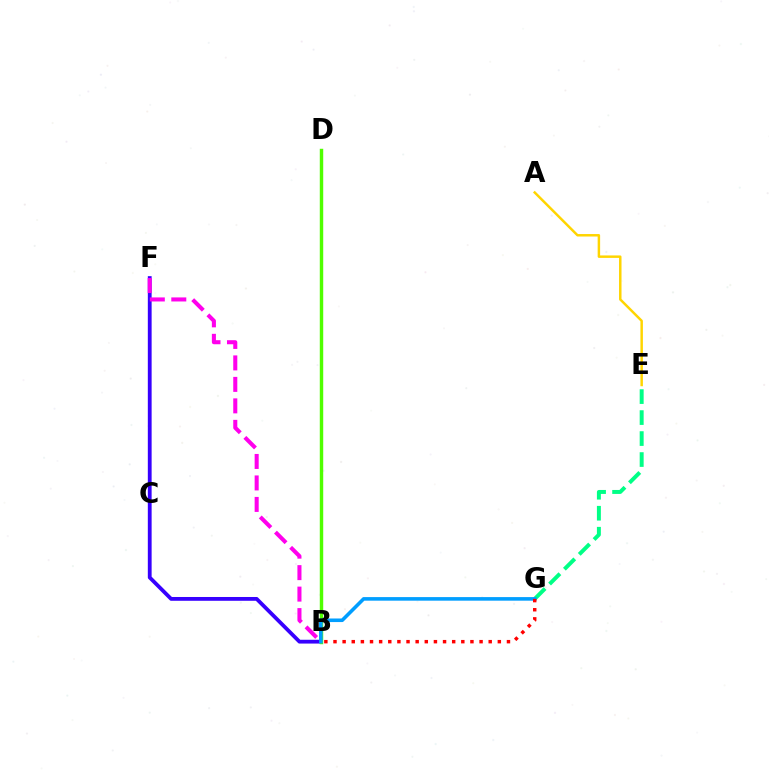{('E', 'G'): [{'color': '#00ff86', 'line_style': 'dashed', 'thickness': 2.85}], ('B', 'F'): [{'color': '#3700ff', 'line_style': 'solid', 'thickness': 2.74}, {'color': '#ff00ed', 'line_style': 'dashed', 'thickness': 2.92}], ('B', 'D'): [{'color': '#4fff00', 'line_style': 'solid', 'thickness': 2.48}], ('B', 'G'): [{'color': '#009eff', 'line_style': 'solid', 'thickness': 2.58}, {'color': '#ff0000', 'line_style': 'dotted', 'thickness': 2.48}], ('A', 'E'): [{'color': '#ffd500', 'line_style': 'solid', 'thickness': 1.78}]}